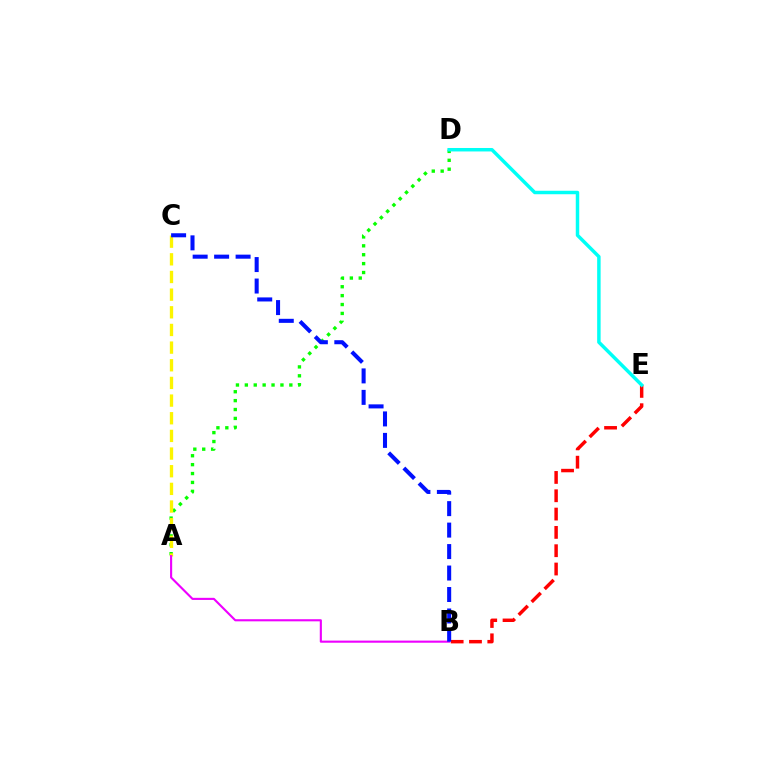{('A', 'D'): [{'color': '#08ff00', 'line_style': 'dotted', 'thickness': 2.42}], ('B', 'E'): [{'color': '#ff0000', 'line_style': 'dashed', 'thickness': 2.49}], ('D', 'E'): [{'color': '#00fff6', 'line_style': 'solid', 'thickness': 2.5}], ('A', 'C'): [{'color': '#fcf500', 'line_style': 'dashed', 'thickness': 2.4}], ('A', 'B'): [{'color': '#ee00ff', 'line_style': 'solid', 'thickness': 1.53}], ('B', 'C'): [{'color': '#0010ff', 'line_style': 'dashed', 'thickness': 2.92}]}